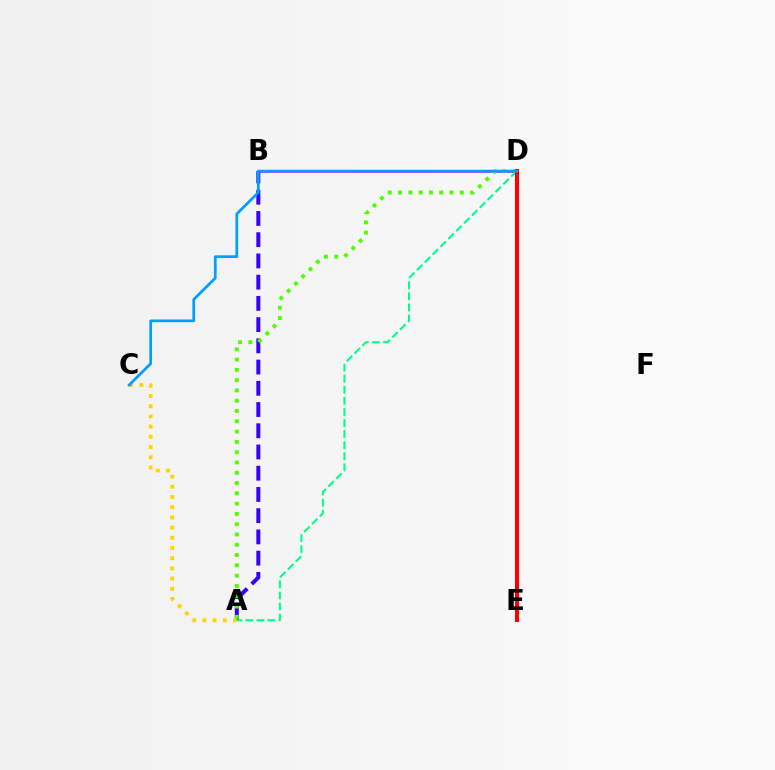{('B', 'D'): [{'color': '#ff00ed', 'line_style': 'solid', 'thickness': 1.85}], ('A', 'B'): [{'color': '#3700ff', 'line_style': 'dashed', 'thickness': 2.88}], ('A', 'D'): [{'color': '#4fff00', 'line_style': 'dotted', 'thickness': 2.8}, {'color': '#00ff86', 'line_style': 'dashed', 'thickness': 1.5}], ('D', 'E'): [{'color': '#ff0000', 'line_style': 'solid', 'thickness': 2.93}], ('A', 'C'): [{'color': '#ffd500', 'line_style': 'dotted', 'thickness': 2.77}], ('C', 'D'): [{'color': '#009eff', 'line_style': 'solid', 'thickness': 1.96}]}